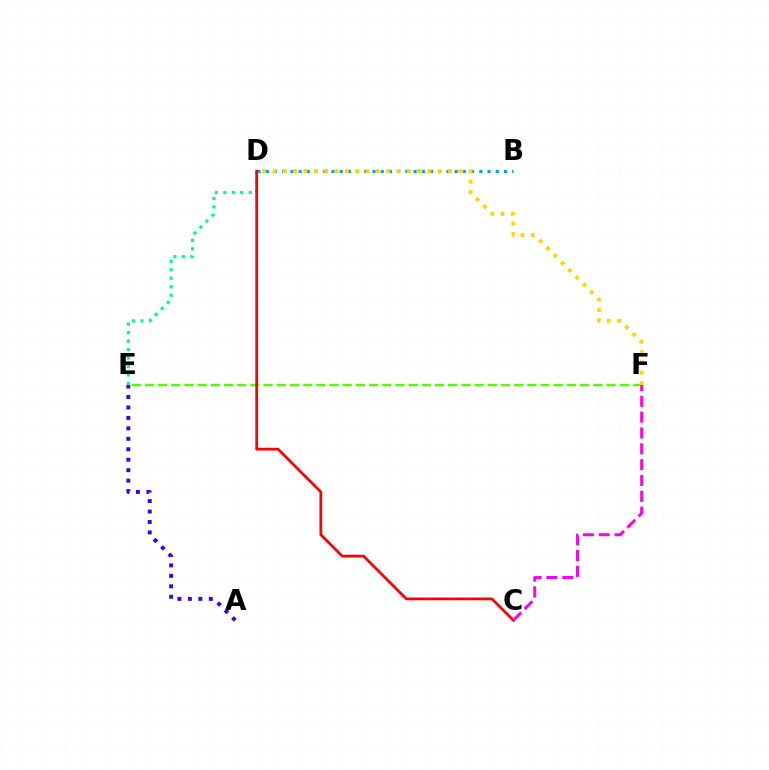{('E', 'F'): [{'color': '#4fff00', 'line_style': 'dashed', 'thickness': 1.79}], ('D', 'E'): [{'color': '#00ff86', 'line_style': 'dotted', 'thickness': 2.3}], ('B', 'D'): [{'color': '#009eff', 'line_style': 'dotted', 'thickness': 2.23}], ('A', 'E'): [{'color': '#3700ff', 'line_style': 'dotted', 'thickness': 2.84}], ('D', 'F'): [{'color': '#ffd500', 'line_style': 'dotted', 'thickness': 2.81}], ('C', 'D'): [{'color': '#ff0000', 'line_style': 'solid', 'thickness': 1.98}], ('C', 'F'): [{'color': '#ff00ed', 'line_style': 'dashed', 'thickness': 2.15}]}